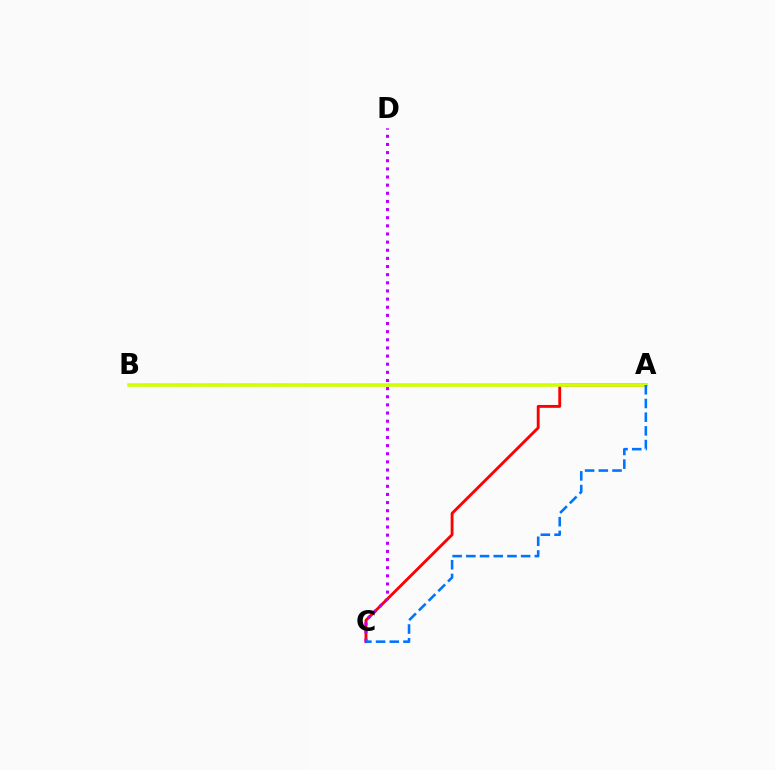{('A', 'C'): [{'color': '#ff0000', 'line_style': 'solid', 'thickness': 2.06}, {'color': '#0074ff', 'line_style': 'dashed', 'thickness': 1.86}], ('A', 'B'): [{'color': '#00ff5c', 'line_style': 'dotted', 'thickness': 1.74}, {'color': '#d1ff00', 'line_style': 'solid', 'thickness': 2.56}], ('C', 'D'): [{'color': '#b900ff', 'line_style': 'dotted', 'thickness': 2.21}]}